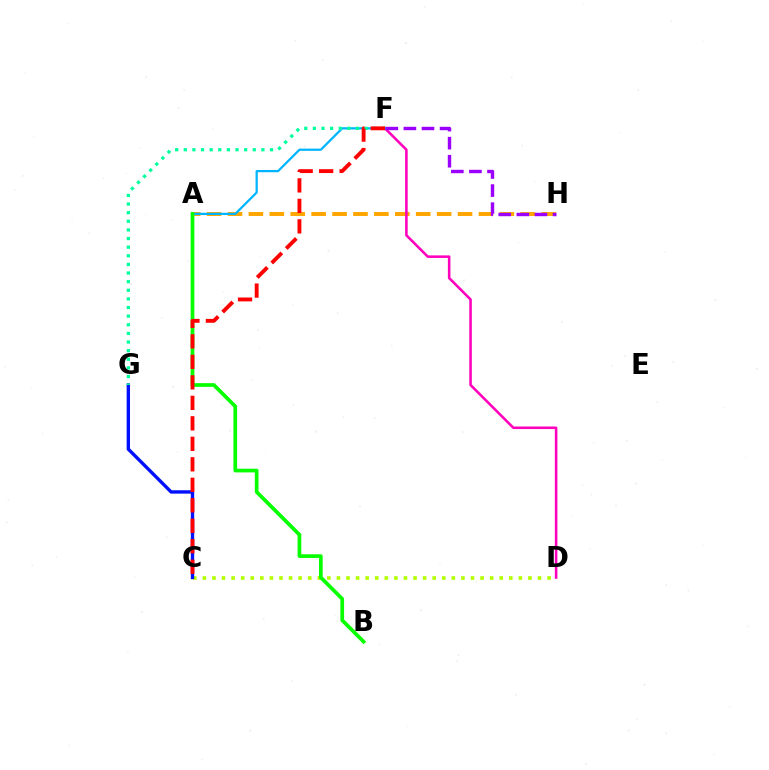{('A', 'H'): [{'color': '#ffa500', 'line_style': 'dashed', 'thickness': 2.84}], ('D', 'F'): [{'color': '#ff00bd', 'line_style': 'solid', 'thickness': 1.84}], ('C', 'D'): [{'color': '#b3ff00', 'line_style': 'dotted', 'thickness': 2.6}], ('A', 'F'): [{'color': '#00b5ff', 'line_style': 'solid', 'thickness': 1.62}], ('C', 'G'): [{'color': '#0010ff', 'line_style': 'solid', 'thickness': 2.43}], ('F', 'G'): [{'color': '#00ff9d', 'line_style': 'dotted', 'thickness': 2.34}], ('A', 'B'): [{'color': '#08ff00', 'line_style': 'solid', 'thickness': 2.66}], ('C', 'F'): [{'color': '#ff0000', 'line_style': 'dashed', 'thickness': 2.78}], ('F', 'H'): [{'color': '#9b00ff', 'line_style': 'dashed', 'thickness': 2.46}]}